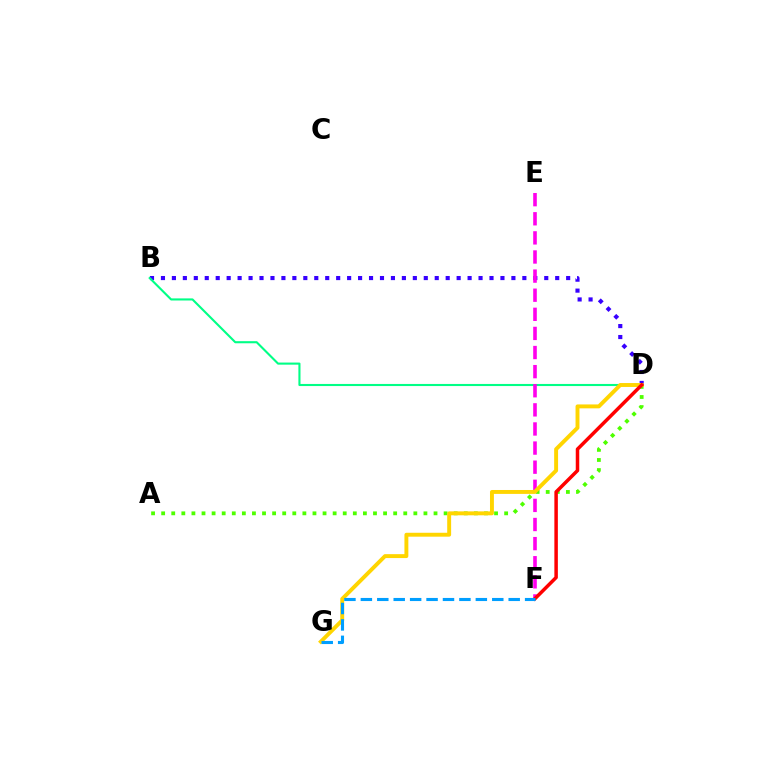{('B', 'D'): [{'color': '#3700ff', 'line_style': 'dotted', 'thickness': 2.98}, {'color': '#00ff86', 'line_style': 'solid', 'thickness': 1.52}], ('A', 'D'): [{'color': '#4fff00', 'line_style': 'dotted', 'thickness': 2.74}], ('E', 'F'): [{'color': '#ff00ed', 'line_style': 'dashed', 'thickness': 2.6}], ('D', 'G'): [{'color': '#ffd500', 'line_style': 'solid', 'thickness': 2.82}], ('D', 'F'): [{'color': '#ff0000', 'line_style': 'solid', 'thickness': 2.52}], ('F', 'G'): [{'color': '#009eff', 'line_style': 'dashed', 'thickness': 2.23}]}